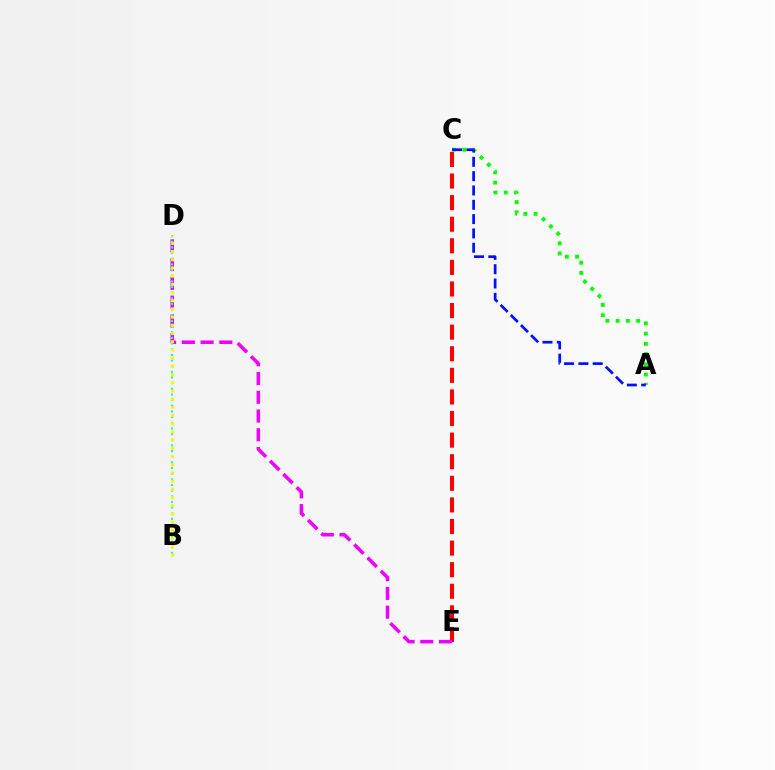{('C', 'E'): [{'color': '#ff0000', 'line_style': 'dashed', 'thickness': 2.93}], ('D', 'E'): [{'color': '#ee00ff', 'line_style': 'dashed', 'thickness': 2.55}], ('B', 'D'): [{'color': '#00fff6', 'line_style': 'dotted', 'thickness': 1.54}, {'color': '#fcf500', 'line_style': 'dotted', 'thickness': 2.23}], ('A', 'C'): [{'color': '#08ff00', 'line_style': 'dotted', 'thickness': 2.78}, {'color': '#0010ff', 'line_style': 'dashed', 'thickness': 1.95}]}